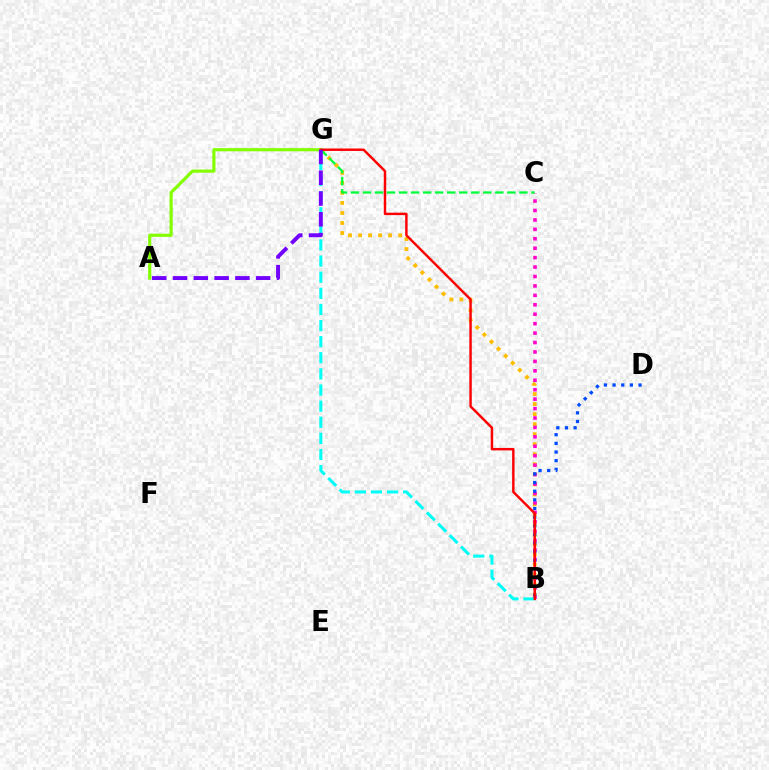{('B', 'G'): [{'color': '#ffbd00', 'line_style': 'dotted', 'thickness': 2.73}, {'color': '#00fff6', 'line_style': 'dashed', 'thickness': 2.19}, {'color': '#ff0000', 'line_style': 'solid', 'thickness': 1.76}], ('B', 'C'): [{'color': '#ff00cf', 'line_style': 'dotted', 'thickness': 2.56}], ('B', 'D'): [{'color': '#004bff', 'line_style': 'dotted', 'thickness': 2.35}], ('C', 'G'): [{'color': '#00ff39', 'line_style': 'dashed', 'thickness': 1.63}], ('A', 'G'): [{'color': '#84ff00', 'line_style': 'solid', 'thickness': 2.28}, {'color': '#7200ff', 'line_style': 'dashed', 'thickness': 2.82}]}